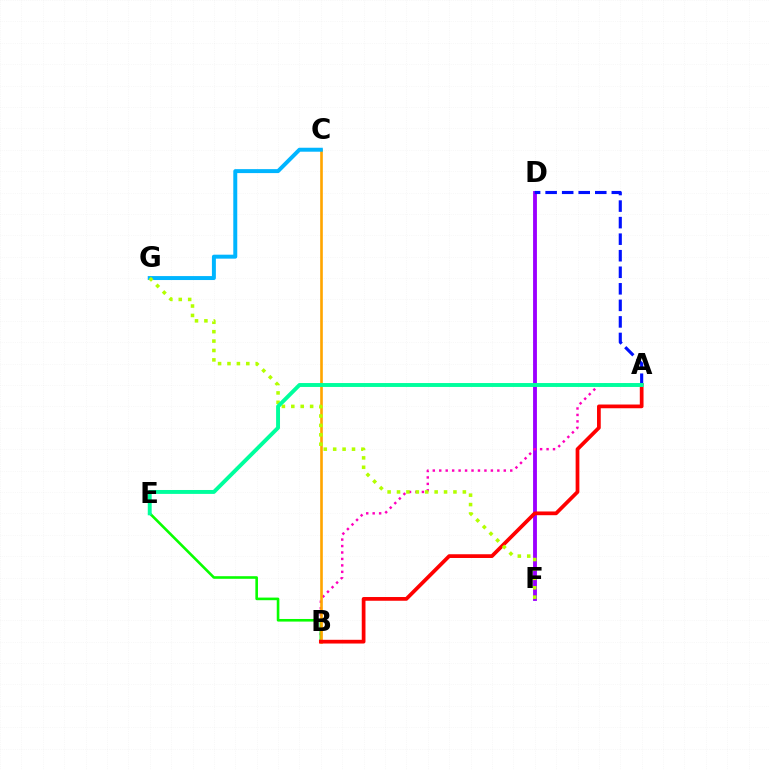{('D', 'F'): [{'color': '#9b00ff', 'line_style': 'solid', 'thickness': 2.77}], ('A', 'B'): [{'color': '#ff00bd', 'line_style': 'dotted', 'thickness': 1.75}, {'color': '#ff0000', 'line_style': 'solid', 'thickness': 2.69}], ('B', 'E'): [{'color': '#08ff00', 'line_style': 'solid', 'thickness': 1.88}], ('B', 'C'): [{'color': '#ffa500', 'line_style': 'solid', 'thickness': 1.9}], ('C', 'G'): [{'color': '#00b5ff', 'line_style': 'solid', 'thickness': 2.85}], ('A', 'D'): [{'color': '#0010ff', 'line_style': 'dashed', 'thickness': 2.25}], ('F', 'G'): [{'color': '#b3ff00', 'line_style': 'dotted', 'thickness': 2.56}], ('A', 'E'): [{'color': '#00ff9d', 'line_style': 'solid', 'thickness': 2.82}]}